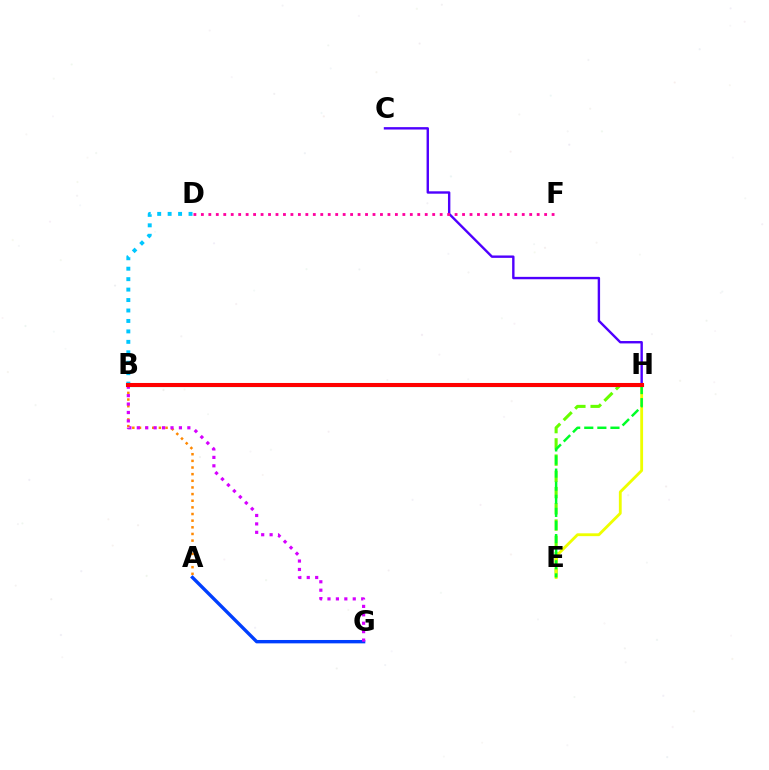{('B', 'H'): [{'color': '#00ffaf', 'line_style': 'solid', 'thickness': 2.28}, {'color': '#ff0000', 'line_style': 'solid', 'thickness': 2.92}], ('A', 'B'): [{'color': '#ff8800', 'line_style': 'dotted', 'thickness': 1.81}], ('A', 'G'): [{'color': '#003fff', 'line_style': 'solid', 'thickness': 2.43}], ('E', 'H'): [{'color': '#66ff00', 'line_style': 'dashed', 'thickness': 2.21}, {'color': '#eeff00', 'line_style': 'solid', 'thickness': 2.04}, {'color': '#00ff27', 'line_style': 'dashed', 'thickness': 1.78}], ('B', 'D'): [{'color': '#00c7ff', 'line_style': 'dotted', 'thickness': 2.84}], ('C', 'H'): [{'color': '#4f00ff', 'line_style': 'solid', 'thickness': 1.73}], ('D', 'F'): [{'color': '#ff00a0', 'line_style': 'dotted', 'thickness': 2.03}], ('B', 'G'): [{'color': '#d600ff', 'line_style': 'dotted', 'thickness': 2.29}]}